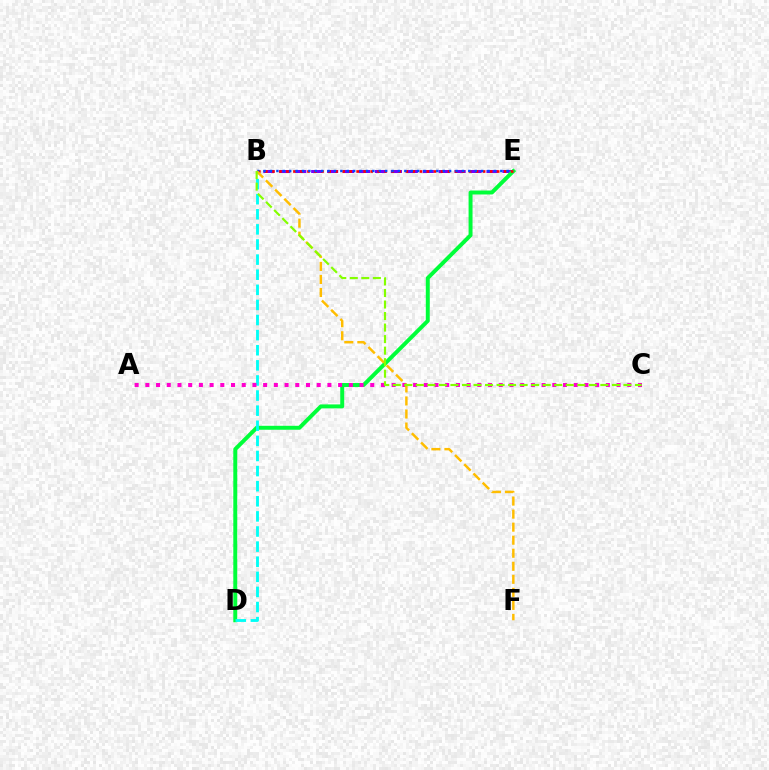{('B', 'E'): [{'color': '#7200ff', 'line_style': 'dashed', 'thickness': 2.16}, {'color': '#ff0000', 'line_style': 'dotted', 'thickness': 1.91}, {'color': '#004bff', 'line_style': 'dotted', 'thickness': 1.74}], ('D', 'E'): [{'color': '#00ff39', 'line_style': 'solid', 'thickness': 2.85}], ('B', 'D'): [{'color': '#00fff6', 'line_style': 'dashed', 'thickness': 2.05}], ('A', 'C'): [{'color': '#ff00cf', 'line_style': 'dotted', 'thickness': 2.91}], ('B', 'F'): [{'color': '#ffbd00', 'line_style': 'dashed', 'thickness': 1.77}], ('B', 'C'): [{'color': '#84ff00', 'line_style': 'dashed', 'thickness': 1.57}]}